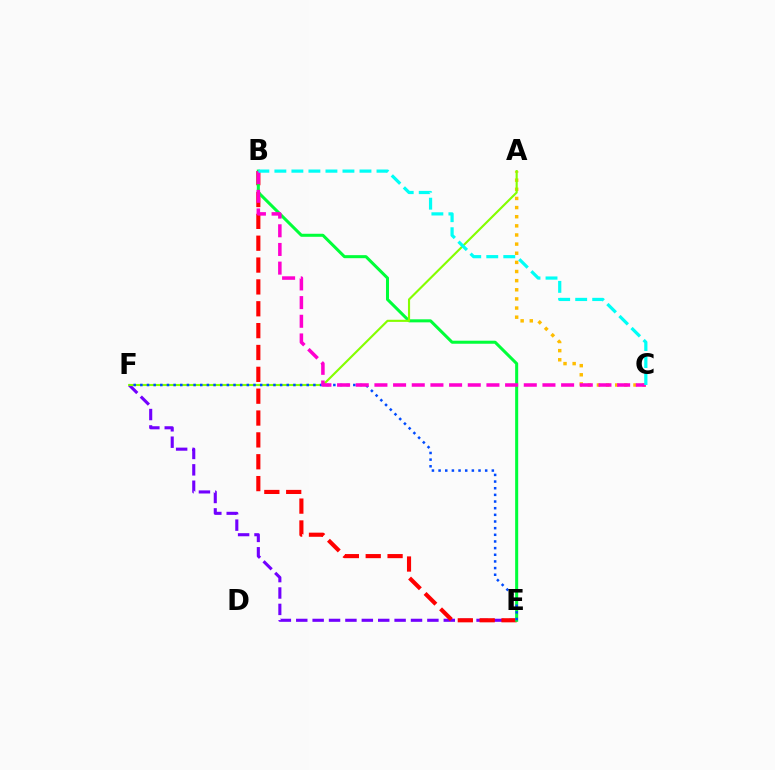{('E', 'F'): [{'color': '#7200ff', 'line_style': 'dashed', 'thickness': 2.23}, {'color': '#004bff', 'line_style': 'dotted', 'thickness': 1.81}], ('B', 'E'): [{'color': '#ff0000', 'line_style': 'dashed', 'thickness': 2.97}, {'color': '#00ff39', 'line_style': 'solid', 'thickness': 2.18}], ('A', 'C'): [{'color': '#ffbd00', 'line_style': 'dotted', 'thickness': 2.48}], ('A', 'F'): [{'color': '#84ff00', 'line_style': 'solid', 'thickness': 1.54}], ('B', 'C'): [{'color': '#ff00cf', 'line_style': 'dashed', 'thickness': 2.54}, {'color': '#00fff6', 'line_style': 'dashed', 'thickness': 2.31}]}